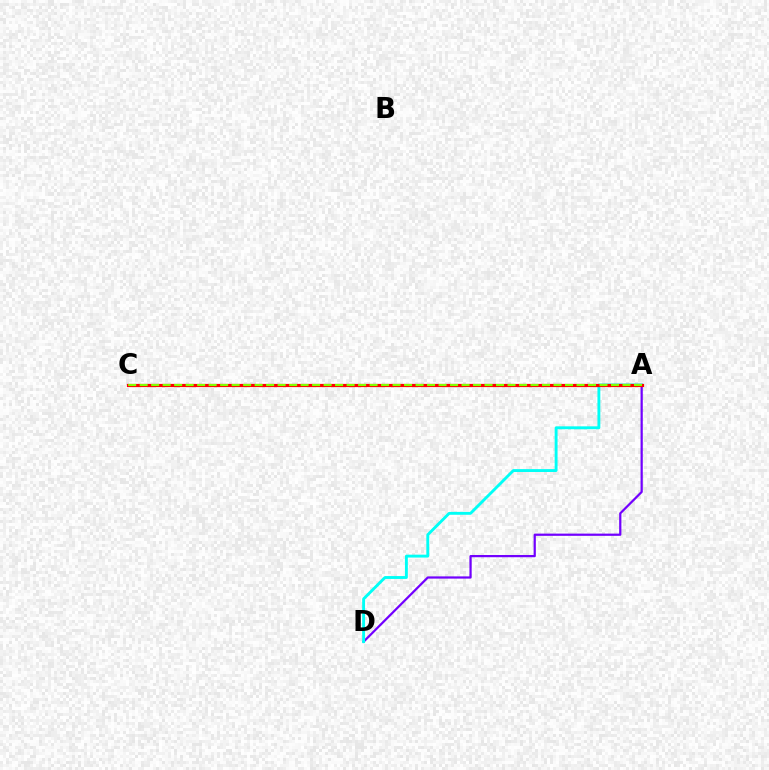{('A', 'D'): [{'color': '#7200ff', 'line_style': 'solid', 'thickness': 1.6}, {'color': '#00fff6', 'line_style': 'solid', 'thickness': 2.07}], ('A', 'C'): [{'color': '#ff0000', 'line_style': 'solid', 'thickness': 2.31}, {'color': '#84ff00', 'line_style': 'dashed', 'thickness': 1.56}]}